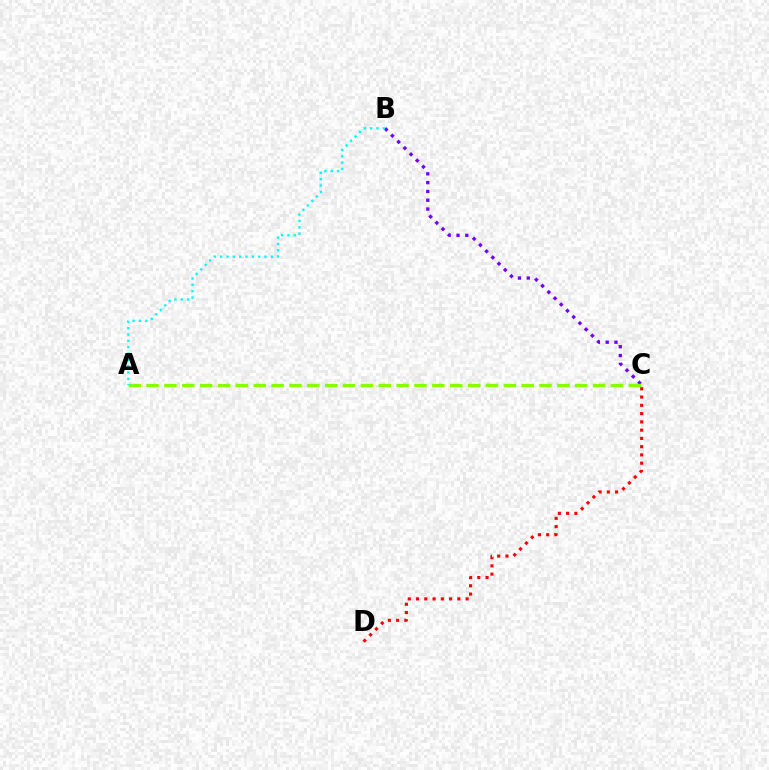{('B', 'C'): [{'color': '#7200ff', 'line_style': 'dotted', 'thickness': 2.39}], ('C', 'D'): [{'color': '#ff0000', 'line_style': 'dotted', 'thickness': 2.24}], ('A', 'C'): [{'color': '#84ff00', 'line_style': 'dashed', 'thickness': 2.43}], ('A', 'B'): [{'color': '#00fff6', 'line_style': 'dotted', 'thickness': 1.72}]}